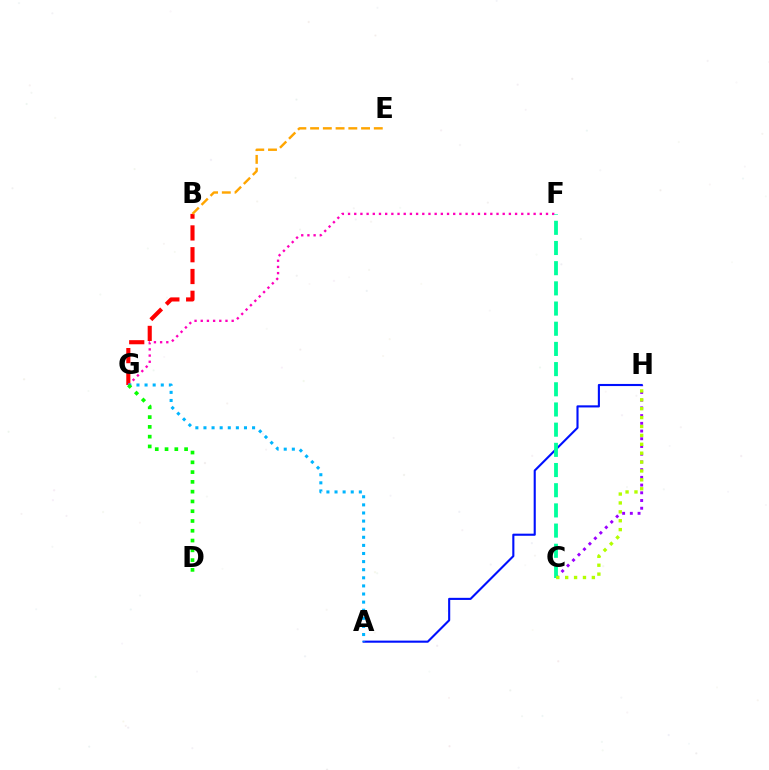{('B', 'G'): [{'color': '#ff0000', 'line_style': 'dashed', 'thickness': 2.96}], ('C', 'H'): [{'color': '#9b00ff', 'line_style': 'dotted', 'thickness': 2.1}, {'color': '#b3ff00', 'line_style': 'dotted', 'thickness': 2.42}], ('B', 'E'): [{'color': '#ffa500', 'line_style': 'dashed', 'thickness': 1.73}], ('F', 'G'): [{'color': '#ff00bd', 'line_style': 'dotted', 'thickness': 1.68}], ('A', 'H'): [{'color': '#0010ff', 'line_style': 'solid', 'thickness': 1.52}], ('C', 'F'): [{'color': '#00ff9d', 'line_style': 'dashed', 'thickness': 2.74}], ('A', 'G'): [{'color': '#00b5ff', 'line_style': 'dotted', 'thickness': 2.2}], ('D', 'G'): [{'color': '#08ff00', 'line_style': 'dotted', 'thickness': 2.66}]}